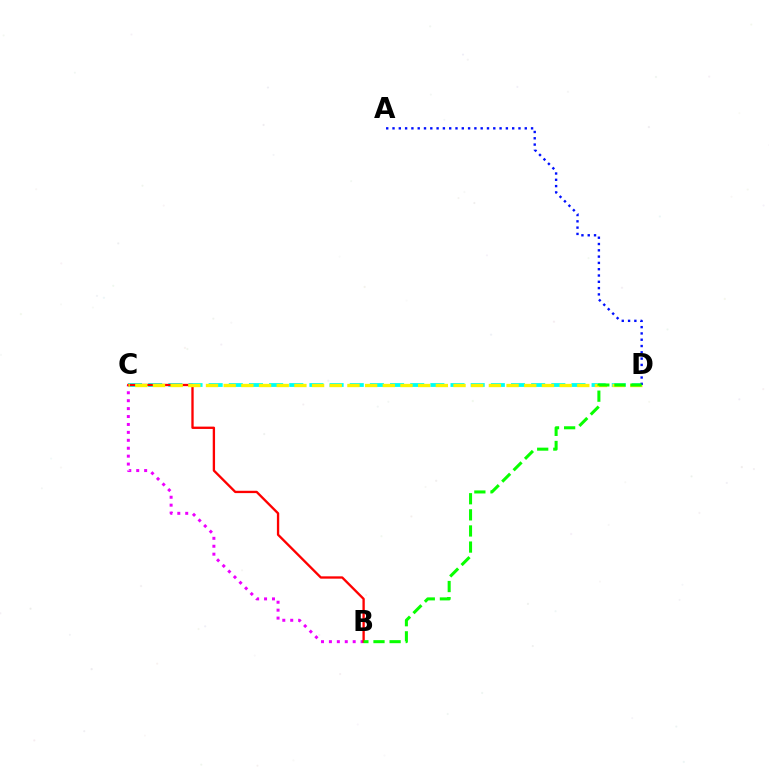{('C', 'D'): [{'color': '#00fff6', 'line_style': 'dashed', 'thickness': 2.74}, {'color': '#fcf500', 'line_style': 'dashed', 'thickness': 2.4}], ('B', 'C'): [{'color': '#ee00ff', 'line_style': 'dotted', 'thickness': 2.15}, {'color': '#ff0000', 'line_style': 'solid', 'thickness': 1.68}], ('A', 'D'): [{'color': '#0010ff', 'line_style': 'dotted', 'thickness': 1.71}], ('B', 'D'): [{'color': '#08ff00', 'line_style': 'dashed', 'thickness': 2.19}]}